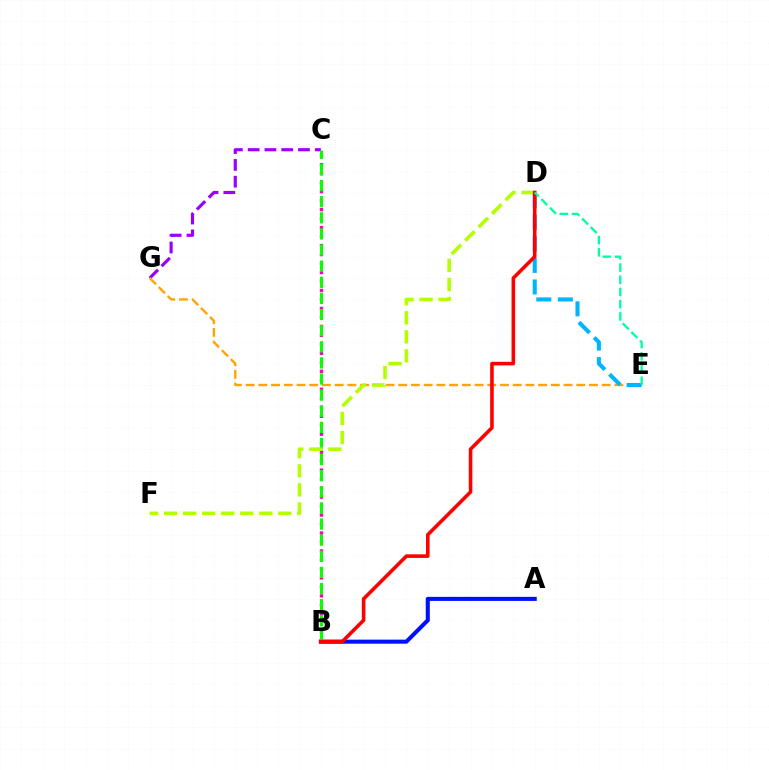{('A', 'B'): [{'color': '#0010ff', 'line_style': 'solid', 'thickness': 2.93}], ('C', 'G'): [{'color': '#9b00ff', 'line_style': 'dashed', 'thickness': 2.28}], ('E', 'G'): [{'color': '#ffa500', 'line_style': 'dashed', 'thickness': 1.73}], ('B', 'C'): [{'color': '#ff00bd', 'line_style': 'dotted', 'thickness': 2.44}, {'color': '#08ff00', 'line_style': 'dashed', 'thickness': 2.19}], ('D', 'F'): [{'color': '#b3ff00', 'line_style': 'dashed', 'thickness': 2.59}], ('D', 'E'): [{'color': '#00b5ff', 'line_style': 'dashed', 'thickness': 2.93}, {'color': '#00ff9d', 'line_style': 'dashed', 'thickness': 1.66}], ('B', 'D'): [{'color': '#ff0000', 'line_style': 'solid', 'thickness': 2.58}]}